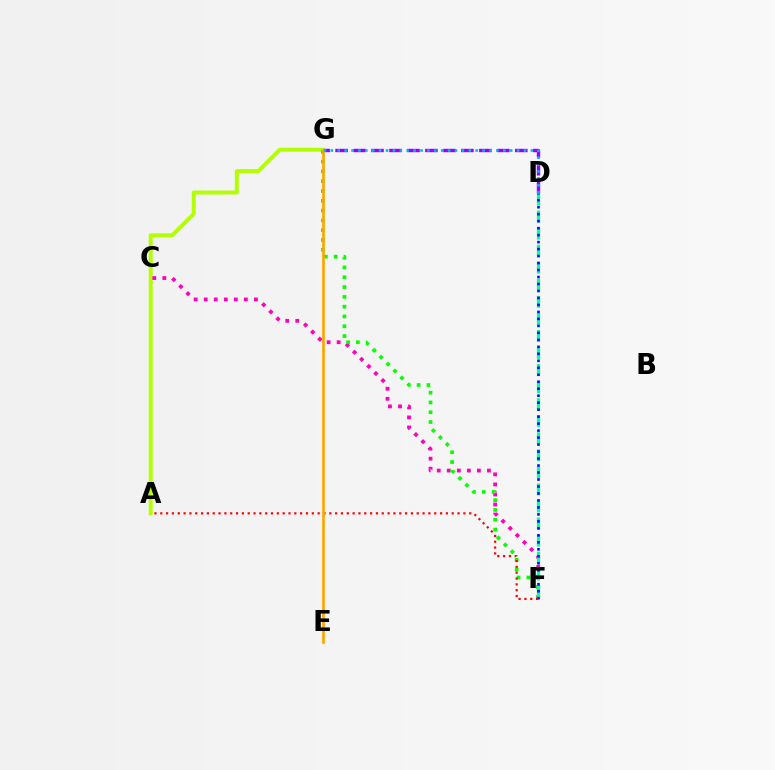{('A', 'G'): [{'color': '#b3ff00', 'line_style': 'solid', 'thickness': 2.84}], ('C', 'F'): [{'color': '#ff00bd', 'line_style': 'dotted', 'thickness': 2.73}], ('D', 'G'): [{'color': '#9b00ff', 'line_style': 'dashed', 'thickness': 2.44}, {'color': '#00b5ff', 'line_style': 'dotted', 'thickness': 1.87}], ('F', 'G'): [{'color': '#08ff00', 'line_style': 'dotted', 'thickness': 2.66}], ('D', 'F'): [{'color': '#00ff9d', 'line_style': 'dashed', 'thickness': 2.32}, {'color': '#0010ff', 'line_style': 'dotted', 'thickness': 1.9}], ('A', 'F'): [{'color': '#ff0000', 'line_style': 'dotted', 'thickness': 1.58}], ('E', 'G'): [{'color': '#ffa500', 'line_style': 'solid', 'thickness': 1.95}]}